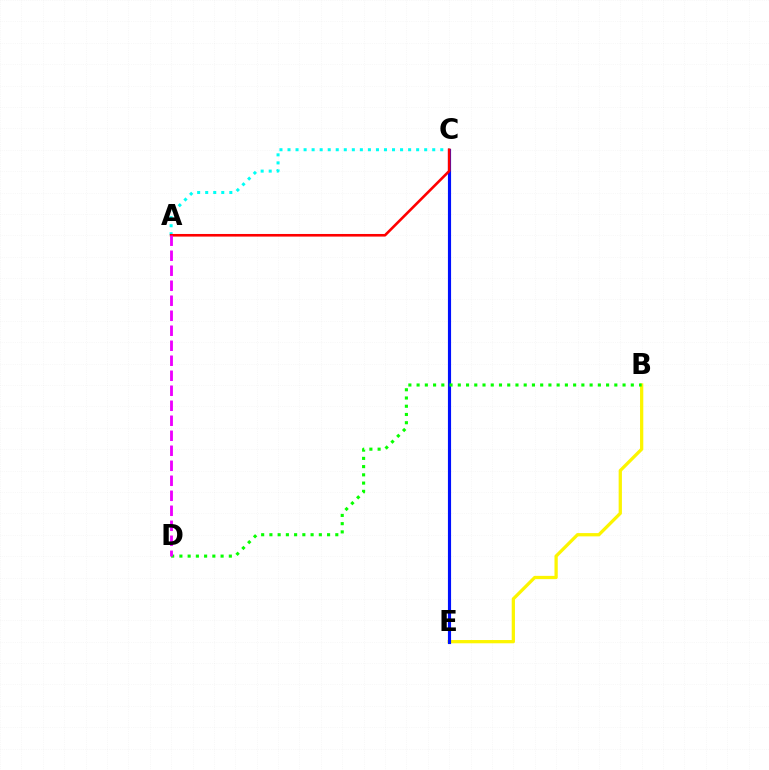{('B', 'E'): [{'color': '#fcf500', 'line_style': 'solid', 'thickness': 2.35}], ('C', 'E'): [{'color': '#0010ff', 'line_style': 'solid', 'thickness': 2.26}], ('A', 'C'): [{'color': '#00fff6', 'line_style': 'dotted', 'thickness': 2.18}, {'color': '#ff0000', 'line_style': 'solid', 'thickness': 1.88}], ('B', 'D'): [{'color': '#08ff00', 'line_style': 'dotted', 'thickness': 2.24}], ('A', 'D'): [{'color': '#ee00ff', 'line_style': 'dashed', 'thickness': 2.04}]}